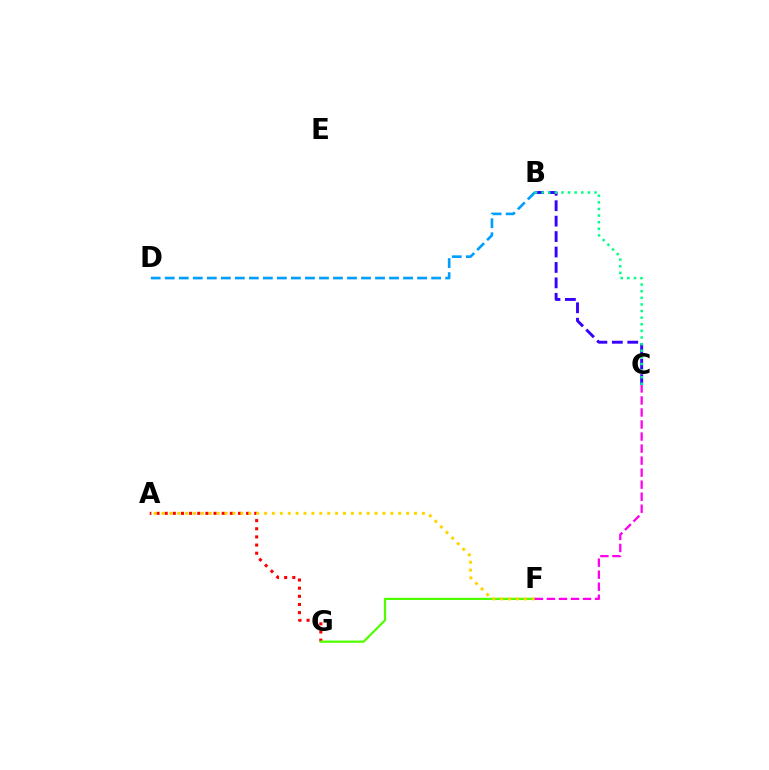{('A', 'G'): [{'color': '#ff0000', 'line_style': 'dotted', 'thickness': 2.21}], ('B', 'C'): [{'color': '#3700ff', 'line_style': 'dashed', 'thickness': 2.1}, {'color': '#00ff86', 'line_style': 'dotted', 'thickness': 1.8}], ('F', 'G'): [{'color': '#4fff00', 'line_style': 'solid', 'thickness': 1.61}], ('B', 'D'): [{'color': '#009eff', 'line_style': 'dashed', 'thickness': 1.9}], ('A', 'F'): [{'color': '#ffd500', 'line_style': 'dotted', 'thickness': 2.14}], ('C', 'F'): [{'color': '#ff00ed', 'line_style': 'dashed', 'thickness': 1.63}]}